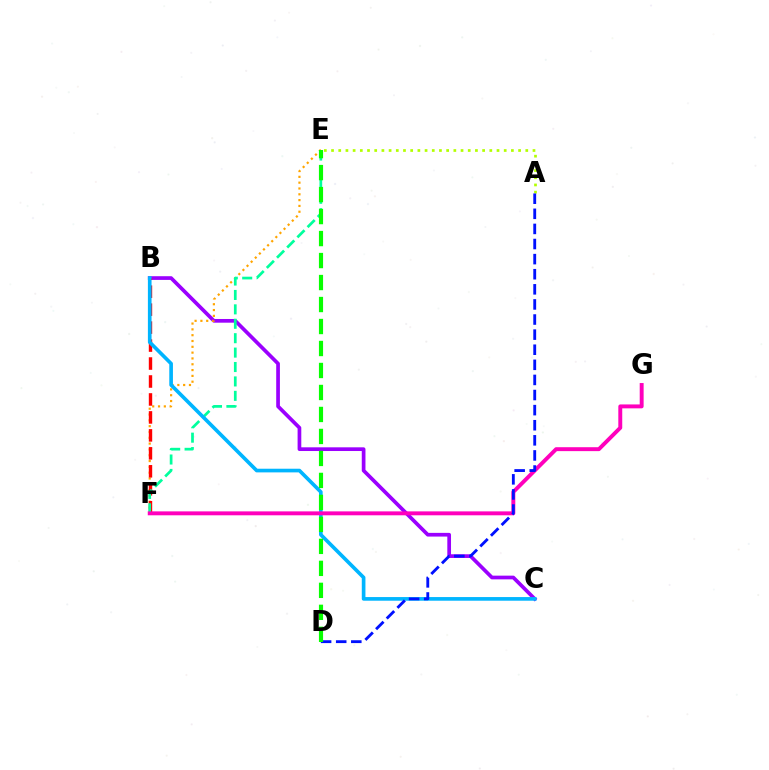{('B', 'C'): [{'color': '#9b00ff', 'line_style': 'solid', 'thickness': 2.66}, {'color': '#00b5ff', 'line_style': 'solid', 'thickness': 2.63}], ('E', 'F'): [{'color': '#ffa500', 'line_style': 'dotted', 'thickness': 1.58}, {'color': '#00ff9d', 'line_style': 'dashed', 'thickness': 1.96}], ('B', 'F'): [{'color': '#ff0000', 'line_style': 'dashed', 'thickness': 2.44}], ('A', 'E'): [{'color': '#b3ff00', 'line_style': 'dotted', 'thickness': 1.95}], ('F', 'G'): [{'color': '#ff00bd', 'line_style': 'solid', 'thickness': 2.82}], ('A', 'D'): [{'color': '#0010ff', 'line_style': 'dashed', 'thickness': 2.05}], ('D', 'E'): [{'color': '#08ff00', 'line_style': 'dashed', 'thickness': 2.99}]}